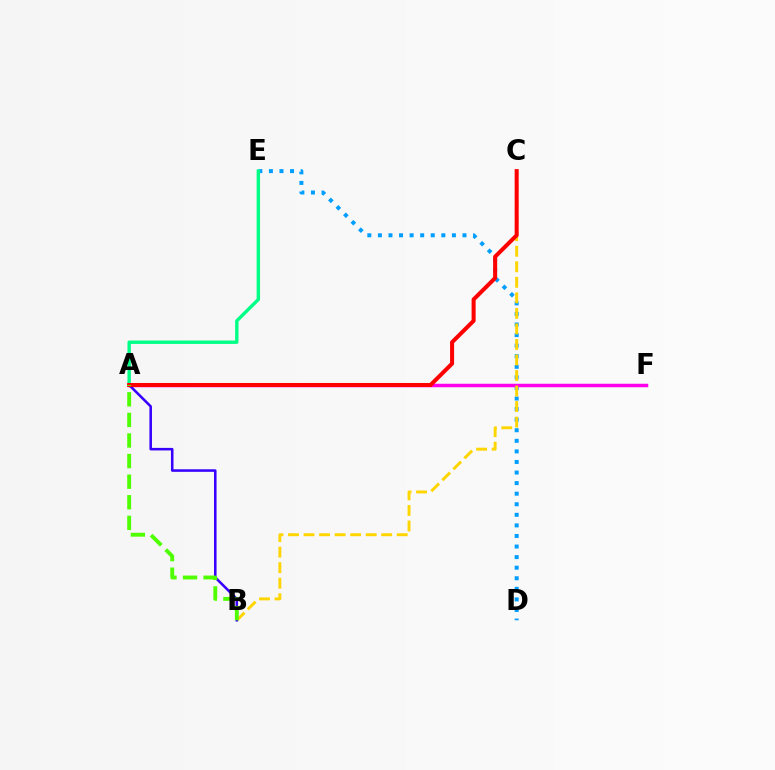{('D', 'E'): [{'color': '#009eff', 'line_style': 'dotted', 'thickness': 2.87}], ('A', 'F'): [{'color': '#ff00ed', 'line_style': 'solid', 'thickness': 2.51}], ('A', 'E'): [{'color': '#00ff86', 'line_style': 'solid', 'thickness': 2.44}], ('B', 'C'): [{'color': '#ffd500', 'line_style': 'dashed', 'thickness': 2.11}], ('A', 'B'): [{'color': '#3700ff', 'line_style': 'solid', 'thickness': 1.83}, {'color': '#4fff00', 'line_style': 'dashed', 'thickness': 2.8}], ('A', 'C'): [{'color': '#ff0000', 'line_style': 'solid', 'thickness': 2.9}]}